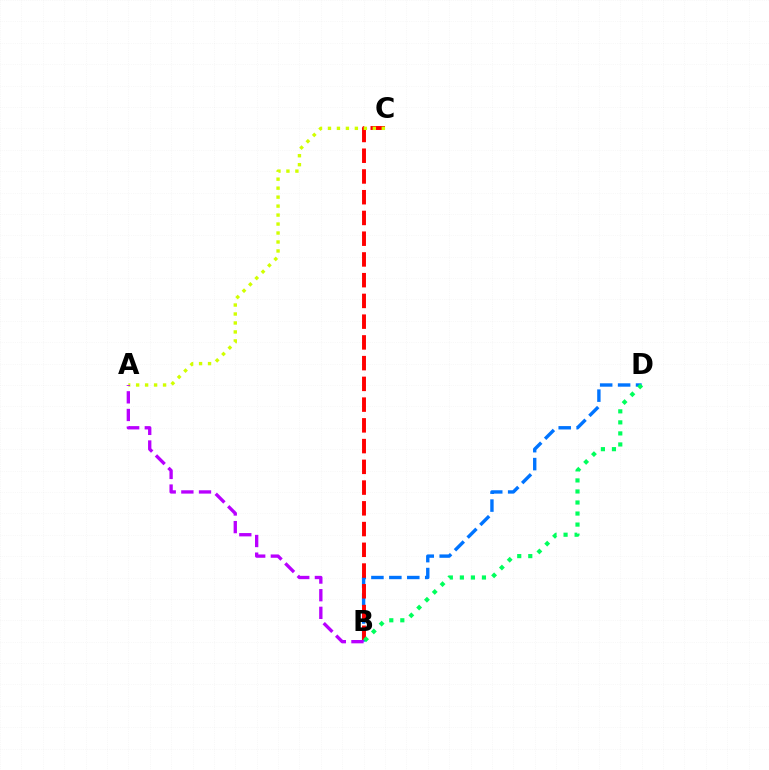{('B', 'D'): [{'color': '#0074ff', 'line_style': 'dashed', 'thickness': 2.44}, {'color': '#00ff5c', 'line_style': 'dotted', 'thickness': 3.0}], ('B', 'C'): [{'color': '#ff0000', 'line_style': 'dashed', 'thickness': 2.82}], ('A', 'C'): [{'color': '#d1ff00', 'line_style': 'dotted', 'thickness': 2.44}], ('A', 'B'): [{'color': '#b900ff', 'line_style': 'dashed', 'thickness': 2.4}]}